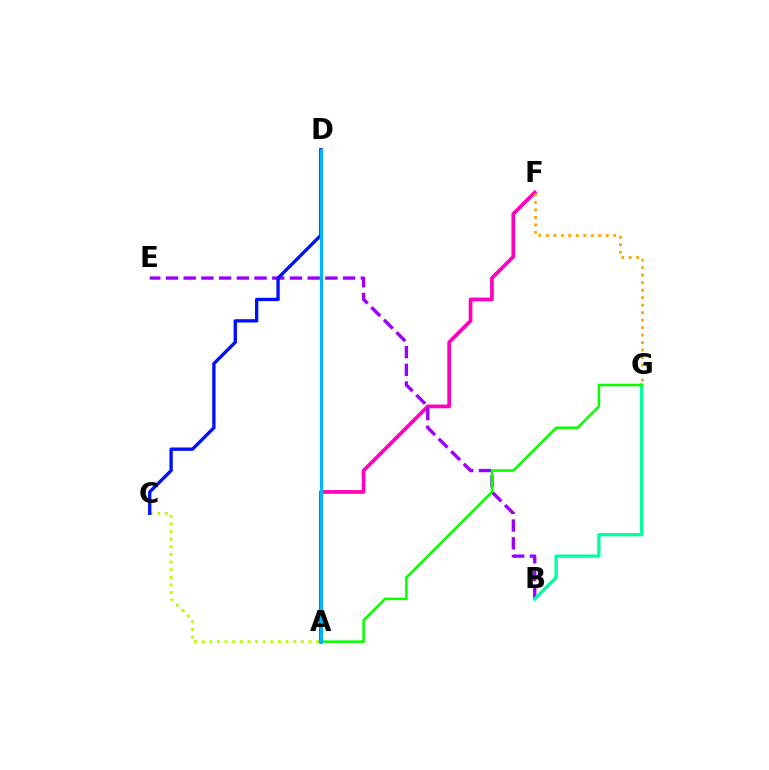{('A', 'C'): [{'color': '#b3ff00', 'line_style': 'dotted', 'thickness': 2.07}], ('A', 'F'): [{'color': '#ff00bd', 'line_style': 'solid', 'thickness': 2.68}], ('B', 'E'): [{'color': '#9b00ff', 'line_style': 'dashed', 'thickness': 2.41}], ('A', 'D'): [{'color': '#ff0000', 'line_style': 'dashed', 'thickness': 2.05}, {'color': '#00b5ff', 'line_style': 'solid', 'thickness': 2.29}], ('B', 'G'): [{'color': '#00ff9d', 'line_style': 'solid', 'thickness': 2.36}], ('F', 'G'): [{'color': '#ffa500', 'line_style': 'dotted', 'thickness': 2.04}], ('C', 'D'): [{'color': '#0010ff', 'line_style': 'solid', 'thickness': 2.4}], ('A', 'G'): [{'color': '#08ff00', 'line_style': 'solid', 'thickness': 1.82}]}